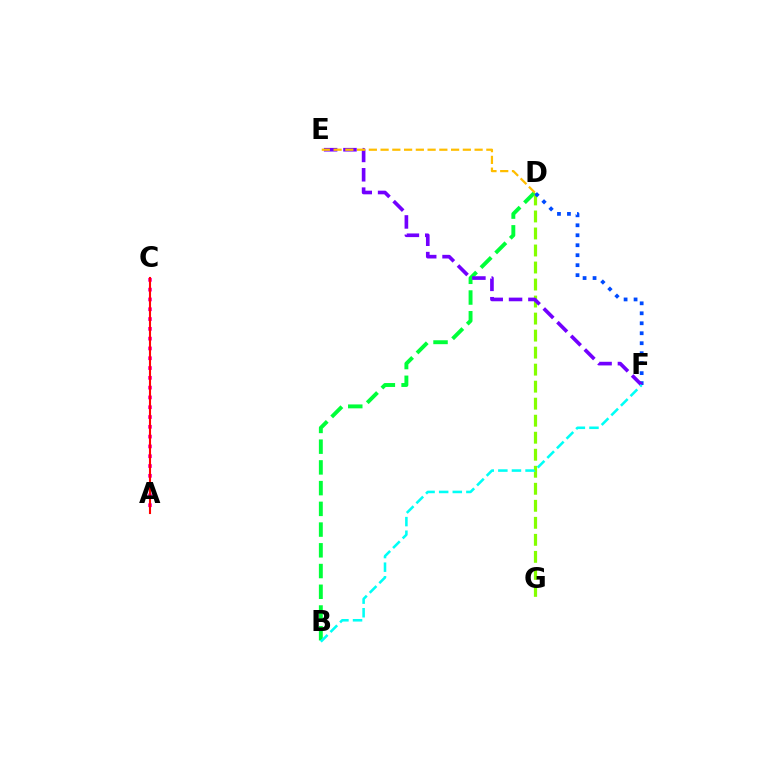{('A', 'C'): [{'color': '#ff00cf', 'line_style': 'dotted', 'thickness': 2.66}, {'color': '#ff0000', 'line_style': 'solid', 'thickness': 1.51}], ('B', 'D'): [{'color': '#00ff39', 'line_style': 'dashed', 'thickness': 2.82}], ('D', 'G'): [{'color': '#84ff00', 'line_style': 'dashed', 'thickness': 2.31}], ('D', 'F'): [{'color': '#004bff', 'line_style': 'dotted', 'thickness': 2.71}], ('E', 'F'): [{'color': '#7200ff', 'line_style': 'dashed', 'thickness': 2.63}], ('B', 'F'): [{'color': '#00fff6', 'line_style': 'dashed', 'thickness': 1.85}], ('D', 'E'): [{'color': '#ffbd00', 'line_style': 'dashed', 'thickness': 1.6}]}